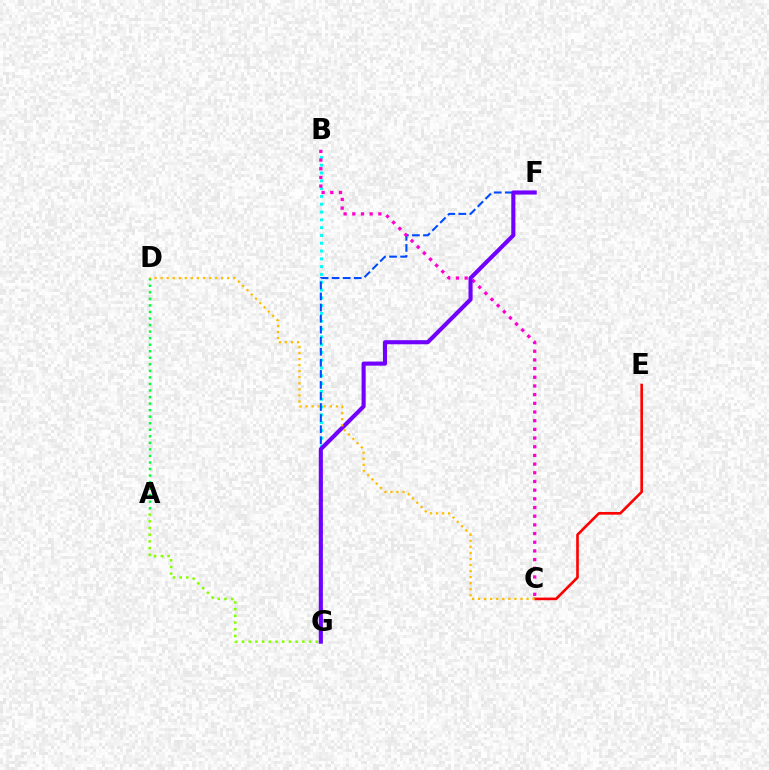{('B', 'G'): [{'color': '#00fff6', 'line_style': 'dotted', 'thickness': 2.12}], ('F', 'G'): [{'color': '#004bff', 'line_style': 'dashed', 'thickness': 1.5}, {'color': '#7200ff', 'line_style': 'solid', 'thickness': 2.95}], ('B', 'C'): [{'color': '#ff00cf', 'line_style': 'dotted', 'thickness': 2.36}], ('A', 'D'): [{'color': '#00ff39', 'line_style': 'dotted', 'thickness': 1.78}], ('C', 'E'): [{'color': '#ff0000', 'line_style': 'solid', 'thickness': 1.89}], ('C', 'D'): [{'color': '#ffbd00', 'line_style': 'dotted', 'thickness': 1.65}], ('A', 'G'): [{'color': '#84ff00', 'line_style': 'dotted', 'thickness': 1.82}]}